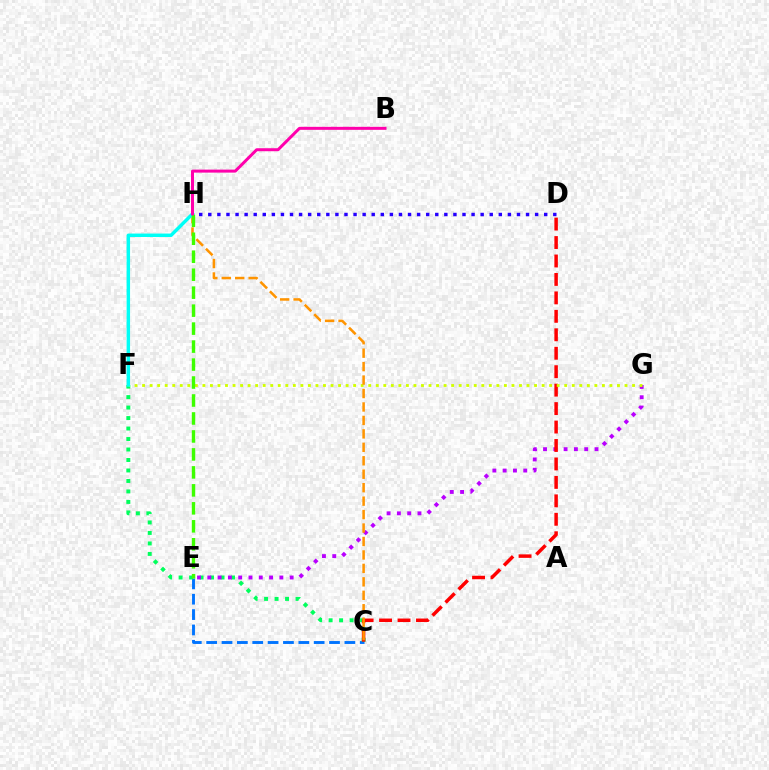{('C', 'E'): [{'color': '#0074ff', 'line_style': 'dashed', 'thickness': 2.09}], ('C', 'F'): [{'color': '#00ff5c', 'line_style': 'dotted', 'thickness': 2.85}], ('E', 'G'): [{'color': '#b900ff', 'line_style': 'dotted', 'thickness': 2.8}], ('C', 'D'): [{'color': '#ff0000', 'line_style': 'dashed', 'thickness': 2.51}], ('F', 'G'): [{'color': '#d1ff00', 'line_style': 'dotted', 'thickness': 2.05}], ('C', 'H'): [{'color': '#ff9400', 'line_style': 'dashed', 'thickness': 1.83}], ('F', 'H'): [{'color': '#00fff6', 'line_style': 'solid', 'thickness': 2.48}], ('E', 'H'): [{'color': '#3dff00', 'line_style': 'dashed', 'thickness': 2.44}], ('D', 'H'): [{'color': '#2500ff', 'line_style': 'dotted', 'thickness': 2.47}], ('B', 'H'): [{'color': '#ff00ac', 'line_style': 'solid', 'thickness': 2.16}]}